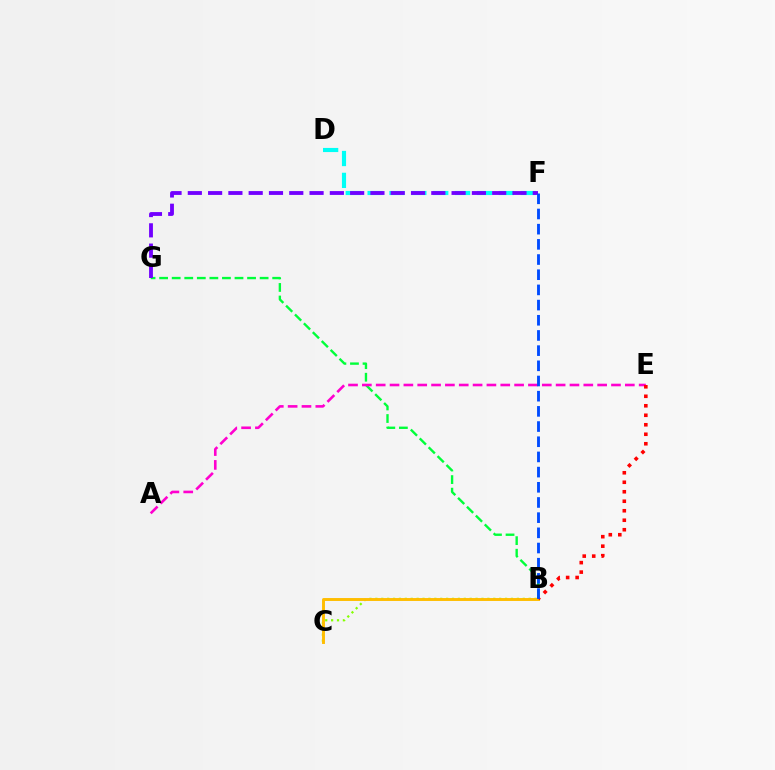{('B', 'C'): [{'color': '#84ff00', 'line_style': 'dotted', 'thickness': 1.6}, {'color': '#ffbd00', 'line_style': 'solid', 'thickness': 2.1}], ('D', 'F'): [{'color': '#00fff6', 'line_style': 'dashed', 'thickness': 2.97}], ('B', 'G'): [{'color': '#00ff39', 'line_style': 'dashed', 'thickness': 1.71}], ('A', 'E'): [{'color': '#ff00cf', 'line_style': 'dashed', 'thickness': 1.88}], ('B', 'E'): [{'color': '#ff0000', 'line_style': 'dotted', 'thickness': 2.58}], ('F', 'G'): [{'color': '#7200ff', 'line_style': 'dashed', 'thickness': 2.76}], ('B', 'F'): [{'color': '#004bff', 'line_style': 'dashed', 'thickness': 2.06}]}